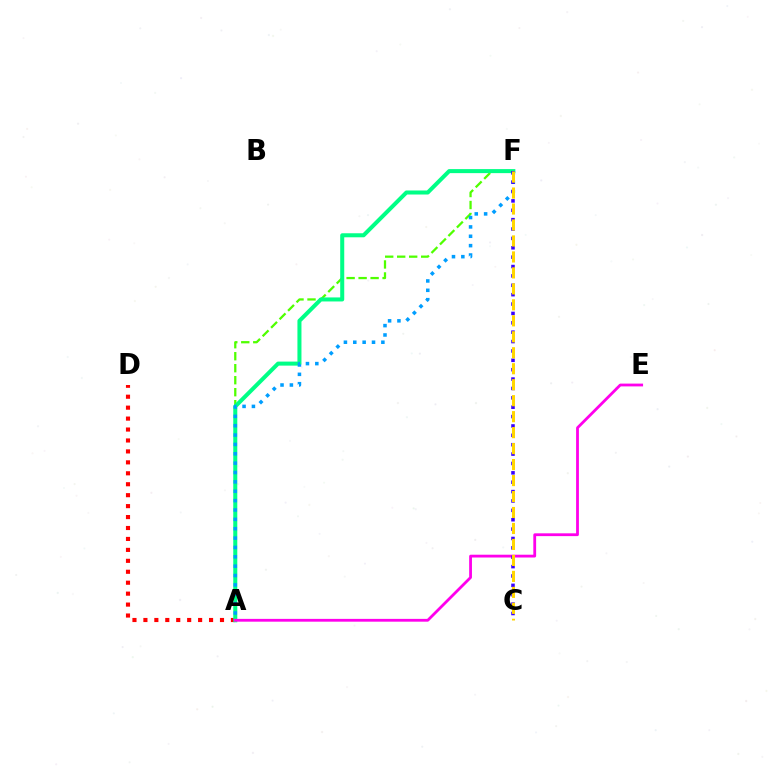{('A', 'D'): [{'color': '#ff0000', 'line_style': 'dotted', 'thickness': 2.97}], ('A', 'F'): [{'color': '#4fff00', 'line_style': 'dashed', 'thickness': 1.63}, {'color': '#00ff86', 'line_style': 'solid', 'thickness': 2.9}, {'color': '#009eff', 'line_style': 'dotted', 'thickness': 2.54}], ('A', 'E'): [{'color': '#ff00ed', 'line_style': 'solid', 'thickness': 2.02}], ('C', 'F'): [{'color': '#3700ff', 'line_style': 'dotted', 'thickness': 2.55}, {'color': '#ffd500', 'line_style': 'dashed', 'thickness': 2.17}]}